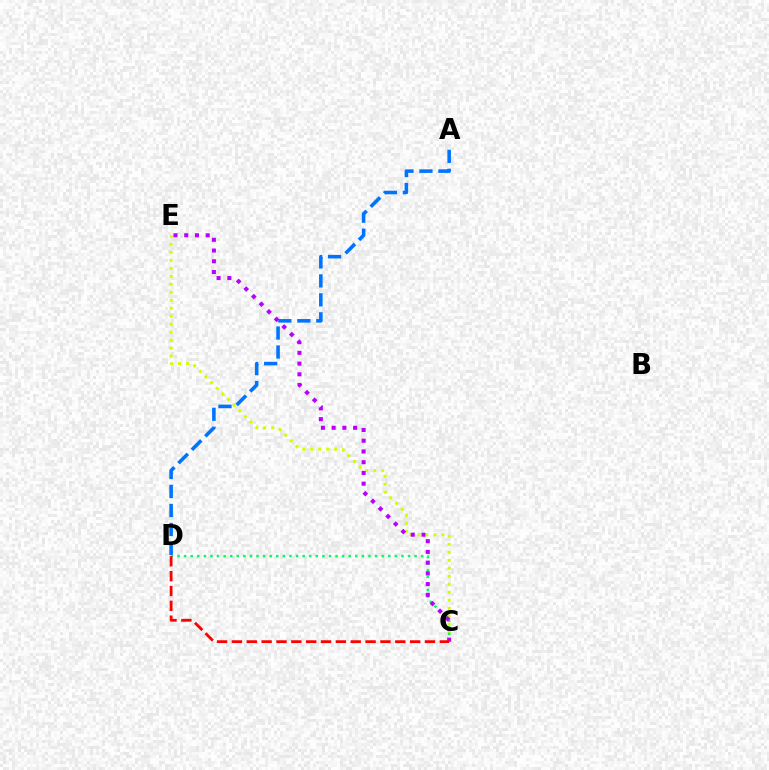{('A', 'D'): [{'color': '#0074ff', 'line_style': 'dashed', 'thickness': 2.58}], ('C', 'E'): [{'color': '#d1ff00', 'line_style': 'dotted', 'thickness': 2.17}, {'color': '#b900ff', 'line_style': 'dotted', 'thickness': 2.92}], ('C', 'D'): [{'color': '#00ff5c', 'line_style': 'dotted', 'thickness': 1.79}, {'color': '#ff0000', 'line_style': 'dashed', 'thickness': 2.02}]}